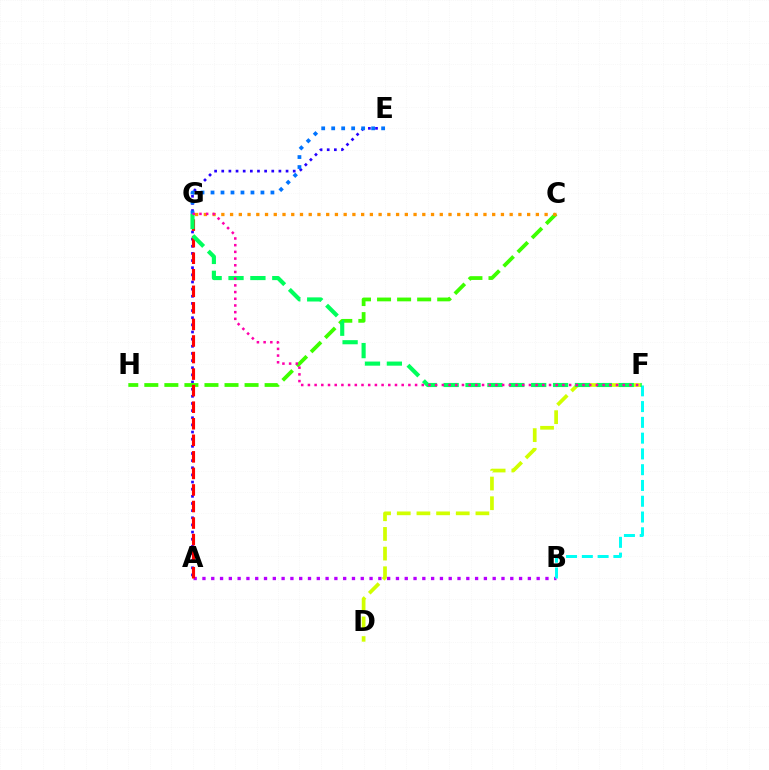{('A', 'B'): [{'color': '#b900ff', 'line_style': 'dotted', 'thickness': 2.39}], ('D', 'F'): [{'color': '#d1ff00', 'line_style': 'dashed', 'thickness': 2.67}], ('A', 'E'): [{'color': '#2500ff', 'line_style': 'dotted', 'thickness': 1.94}], ('C', 'H'): [{'color': '#3dff00', 'line_style': 'dashed', 'thickness': 2.72}], ('B', 'F'): [{'color': '#00fff6', 'line_style': 'dashed', 'thickness': 2.14}], ('C', 'G'): [{'color': '#ff9400', 'line_style': 'dotted', 'thickness': 2.37}], ('A', 'G'): [{'color': '#ff0000', 'line_style': 'dashed', 'thickness': 2.25}], ('F', 'G'): [{'color': '#00ff5c', 'line_style': 'dashed', 'thickness': 2.97}, {'color': '#ff00ac', 'line_style': 'dotted', 'thickness': 1.82}], ('E', 'G'): [{'color': '#0074ff', 'line_style': 'dotted', 'thickness': 2.71}]}